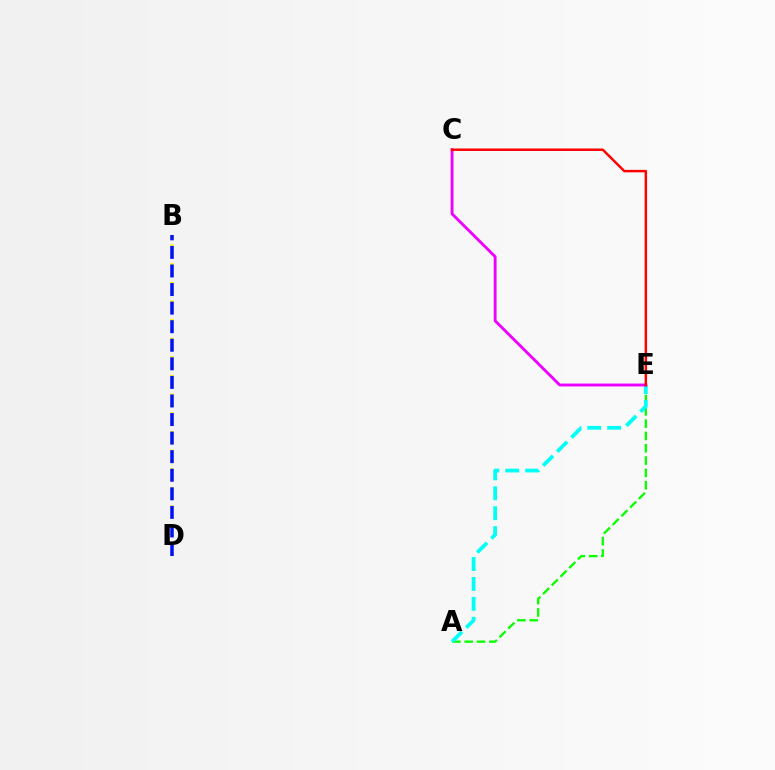{('A', 'E'): [{'color': '#08ff00', 'line_style': 'dashed', 'thickness': 1.67}, {'color': '#00fff6', 'line_style': 'dashed', 'thickness': 2.71}], ('B', 'D'): [{'color': '#fcf500', 'line_style': 'dotted', 'thickness': 2.53}, {'color': '#0010ff', 'line_style': 'dashed', 'thickness': 2.52}], ('C', 'E'): [{'color': '#ee00ff', 'line_style': 'solid', 'thickness': 2.06}, {'color': '#ff0000', 'line_style': 'solid', 'thickness': 1.78}]}